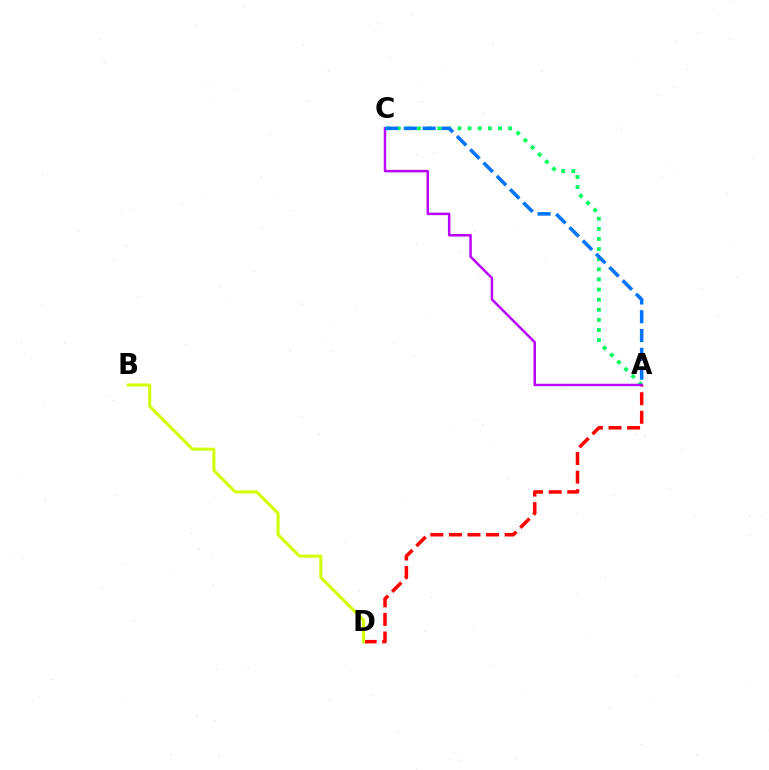{('A', 'D'): [{'color': '#ff0000', 'line_style': 'dashed', 'thickness': 2.52}], ('A', 'C'): [{'color': '#00ff5c', 'line_style': 'dotted', 'thickness': 2.75}, {'color': '#b900ff', 'line_style': 'solid', 'thickness': 1.8}, {'color': '#0074ff', 'line_style': 'dashed', 'thickness': 2.55}], ('B', 'D'): [{'color': '#d1ff00', 'line_style': 'solid', 'thickness': 2.17}]}